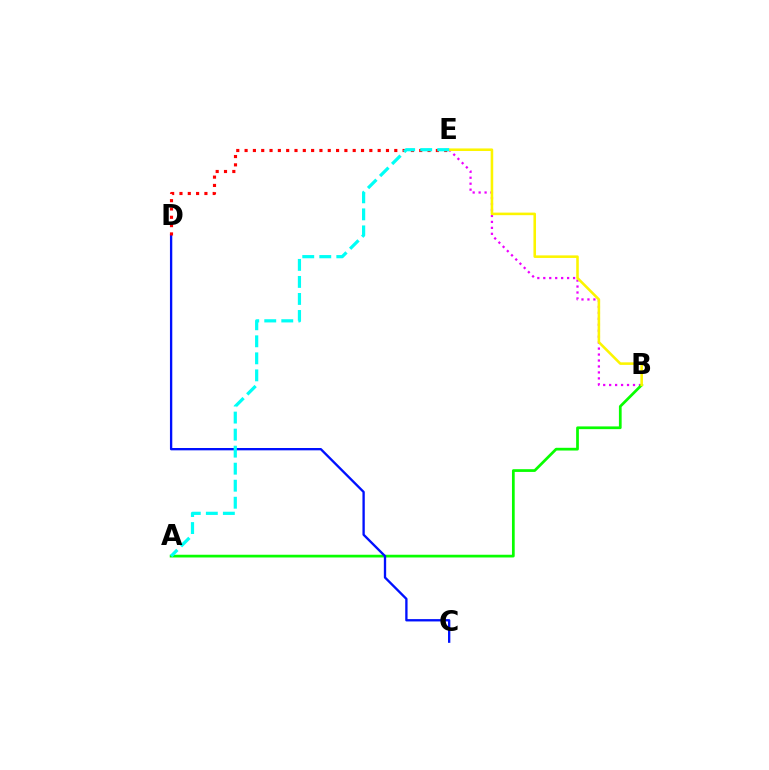{('B', 'E'): [{'color': '#ee00ff', 'line_style': 'dotted', 'thickness': 1.62}, {'color': '#fcf500', 'line_style': 'solid', 'thickness': 1.85}], ('A', 'B'): [{'color': '#08ff00', 'line_style': 'solid', 'thickness': 1.97}], ('C', 'D'): [{'color': '#0010ff', 'line_style': 'solid', 'thickness': 1.68}], ('D', 'E'): [{'color': '#ff0000', 'line_style': 'dotted', 'thickness': 2.26}], ('A', 'E'): [{'color': '#00fff6', 'line_style': 'dashed', 'thickness': 2.31}]}